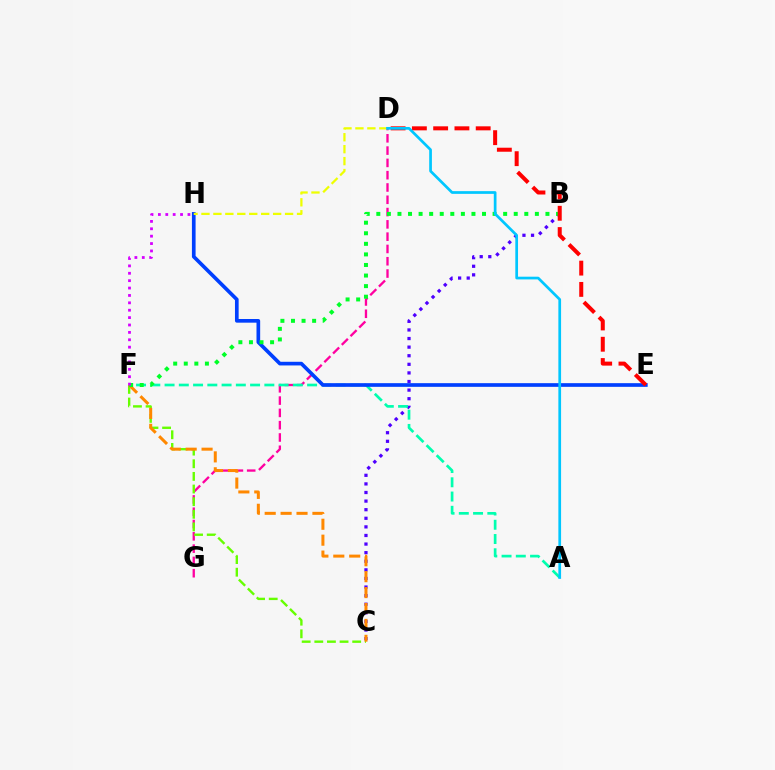{('D', 'G'): [{'color': '#ff00a0', 'line_style': 'dashed', 'thickness': 1.67}], ('B', 'C'): [{'color': '#4f00ff', 'line_style': 'dotted', 'thickness': 2.33}], ('C', 'F'): [{'color': '#66ff00', 'line_style': 'dashed', 'thickness': 1.72}, {'color': '#ff8800', 'line_style': 'dashed', 'thickness': 2.16}], ('A', 'F'): [{'color': '#00ffaf', 'line_style': 'dashed', 'thickness': 1.94}], ('E', 'H'): [{'color': '#003fff', 'line_style': 'solid', 'thickness': 2.64}], ('B', 'F'): [{'color': '#00ff27', 'line_style': 'dotted', 'thickness': 2.87}], ('D', 'E'): [{'color': '#ff0000', 'line_style': 'dashed', 'thickness': 2.89}], ('D', 'H'): [{'color': '#eeff00', 'line_style': 'dashed', 'thickness': 1.62}], ('A', 'D'): [{'color': '#00c7ff', 'line_style': 'solid', 'thickness': 1.95}], ('F', 'H'): [{'color': '#d600ff', 'line_style': 'dotted', 'thickness': 2.01}]}